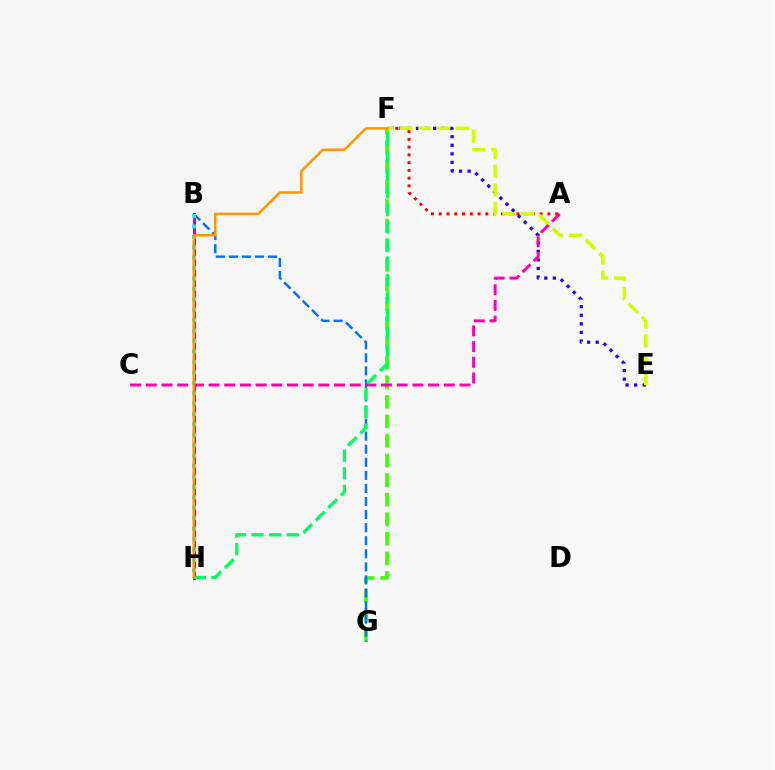{('F', 'G'): [{'color': '#3dff00', 'line_style': 'dashed', 'thickness': 2.66}], ('E', 'F'): [{'color': '#2500ff', 'line_style': 'dotted', 'thickness': 2.33}, {'color': '#d1ff00', 'line_style': 'dashed', 'thickness': 2.56}], ('A', 'F'): [{'color': '#ff0000', 'line_style': 'dotted', 'thickness': 2.11}], ('B', 'G'): [{'color': '#0074ff', 'line_style': 'dashed', 'thickness': 1.77}], ('B', 'H'): [{'color': '#b900ff', 'line_style': 'solid', 'thickness': 2.15}, {'color': '#00fff6', 'line_style': 'dotted', 'thickness': 2.83}], ('A', 'C'): [{'color': '#ff00ac', 'line_style': 'dashed', 'thickness': 2.13}], ('F', 'H'): [{'color': '#00ff5c', 'line_style': 'dashed', 'thickness': 2.39}, {'color': '#ff9400', 'line_style': 'solid', 'thickness': 1.77}]}